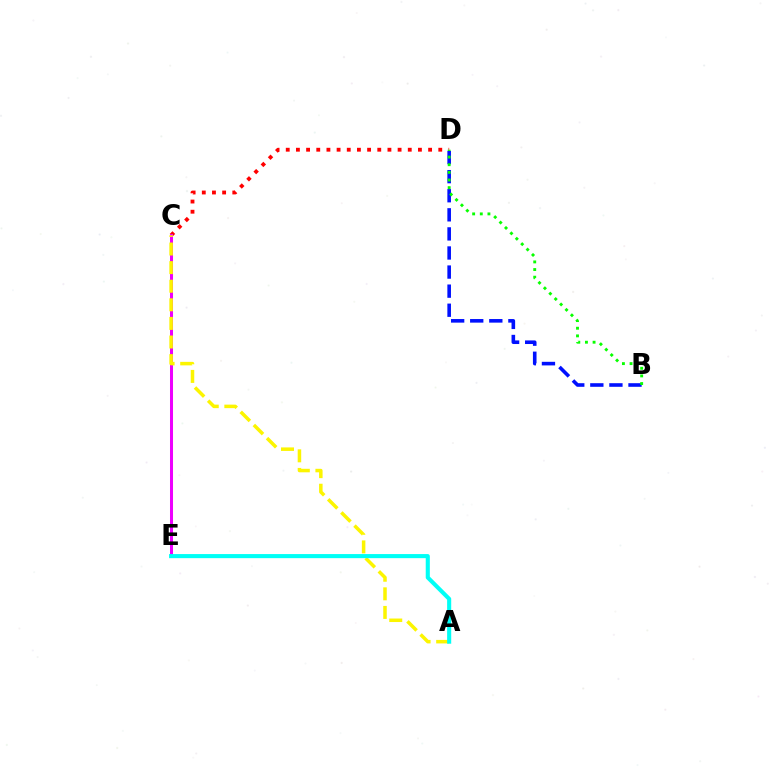{('C', 'D'): [{'color': '#ff0000', 'line_style': 'dotted', 'thickness': 2.76}], ('B', 'D'): [{'color': '#0010ff', 'line_style': 'dashed', 'thickness': 2.59}, {'color': '#08ff00', 'line_style': 'dotted', 'thickness': 2.08}], ('C', 'E'): [{'color': '#ee00ff', 'line_style': 'solid', 'thickness': 2.17}], ('A', 'C'): [{'color': '#fcf500', 'line_style': 'dashed', 'thickness': 2.53}], ('A', 'E'): [{'color': '#00fff6', 'line_style': 'solid', 'thickness': 2.94}]}